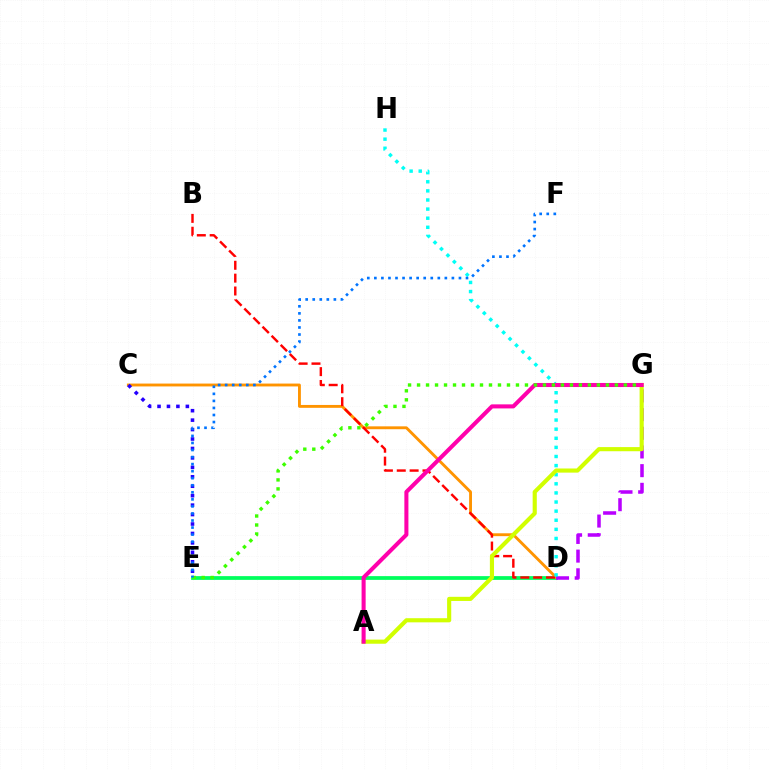{('D', 'E'): [{'color': '#00ff5c', 'line_style': 'solid', 'thickness': 2.7}], ('C', 'D'): [{'color': '#ff9400', 'line_style': 'solid', 'thickness': 2.07}], ('D', 'G'): [{'color': '#b900ff', 'line_style': 'dashed', 'thickness': 2.54}], ('B', 'D'): [{'color': '#ff0000', 'line_style': 'dashed', 'thickness': 1.75}], ('D', 'H'): [{'color': '#00fff6', 'line_style': 'dotted', 'thickness': 2.47}], ('C', 'E'): [{'color': '#2500ff', 'line_style': 'dotted', 'thickness': 2.57}], ('A', 'G'): [{'color': '#d1ff00', 'line_style': 'solid', 'thickness': 2.97}, {'color': '#ff00ac', 'line_style': 'solid', 'thickness': 2.92}], ('E', 'G'): [{'color': '#3dff00', 'line_style': 'dotted', 'thickness': 2.44}], ('E', 'F'): [{'color': '#0074ff', 'line_style': 'dotted', 'thickness': 1.92}]}